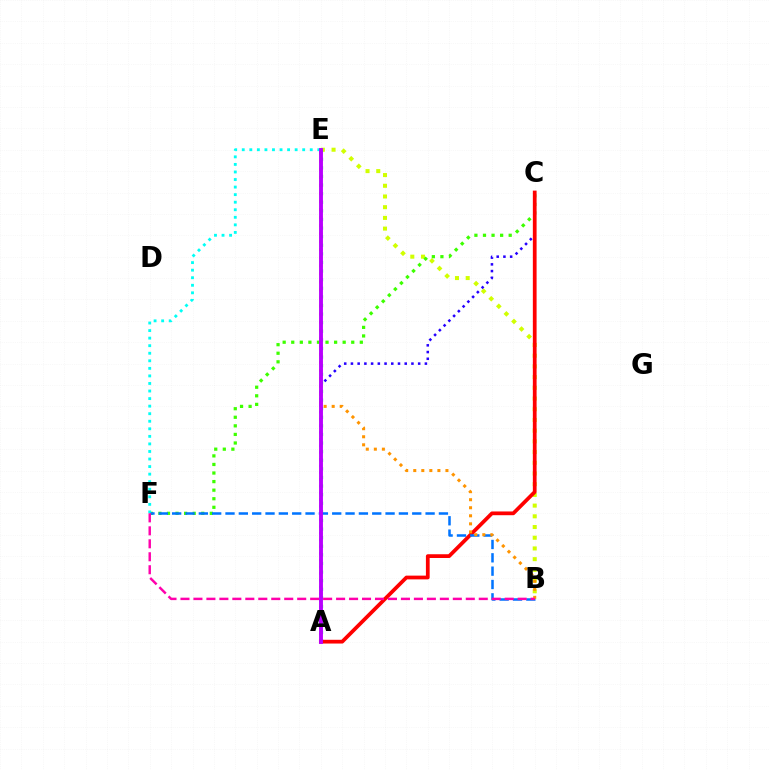{('B', 'E'): [{'color': '#d1ff00', 'line_style': 'dotted', 'thickness': 2.91}, {'color': '#ff9400', 'line_style': 'dotted', 'thickness': 2.19}], ('A', 'C'): [{'color': '#2500ff', 'line_style': 'dotted', 'thickness': 1.83}, {'color': '#ff0000', 'line_style': 'solid', 'thickness': 2.7}], ('C', 'F'): [{'color': '#3dff00', 'line_style': 'dotted', 'thickness': 2.33}], ('A', 'E'): [{'color': '#00ff5c', 'line_style': 'dotted', 'thickness': 2.34}, {'color': '#b900ff', 'line_style': 'solid', 'thickness': 2.8}], ('E', 'F'): [{'color': '#00fff6', 'line_style': 'dotted', 'thickness': 2.05}], ('B', 'F'): [{'color': '#0074ff', 'line_style': 'dashed', 'thickness': 1.81}, {'color': '#ff00ac', 'line_style': 'dashed', 'thickness': 1.76}]}